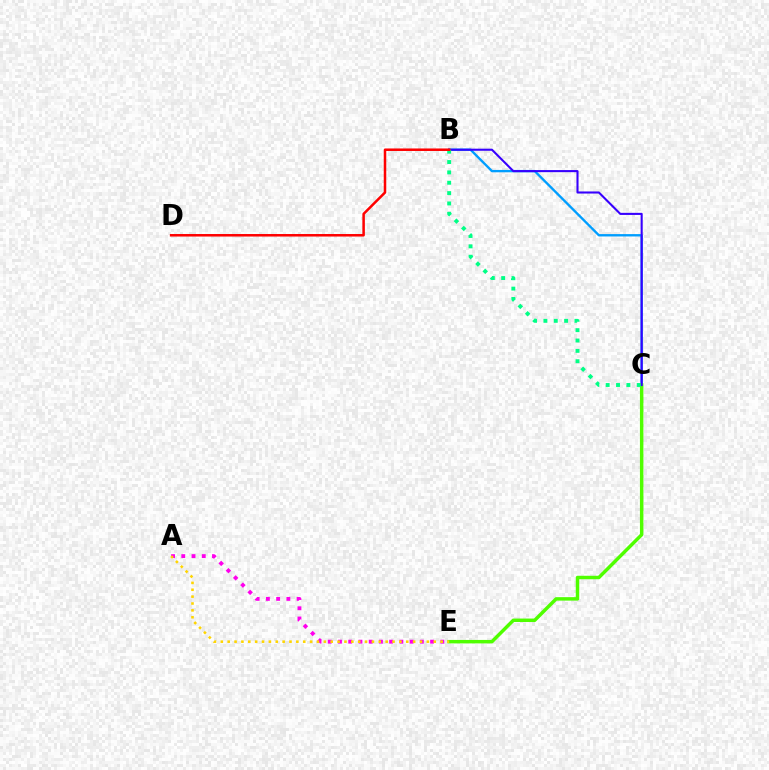{('B', 'C'): [{'color': '#009eff', 'line_style': 'solid', 'thickness': 1.7}, {'color': '#3700ff', 'line_style': 'solid', 'thickness': 1.5}, {'color': '#00ff86', 'line_style': 'dotted', 'thickness': 2.81}], ('C', 'E'): [{'color': '#4fff00', 'line_style': 'solid', 'thickness': 2.49}], ('A', 'E'): [{'color': '#ff00ed', 'line_style': 'dotted', 'thickness': 2.78}, {'color': '#ffd500', 'line_style': 'dotted', 'thickness': 1.87}], ('B', 'D'): [{'color': '#ff0000', 'line_style': 'solid', 'thickness': 1.81}]}